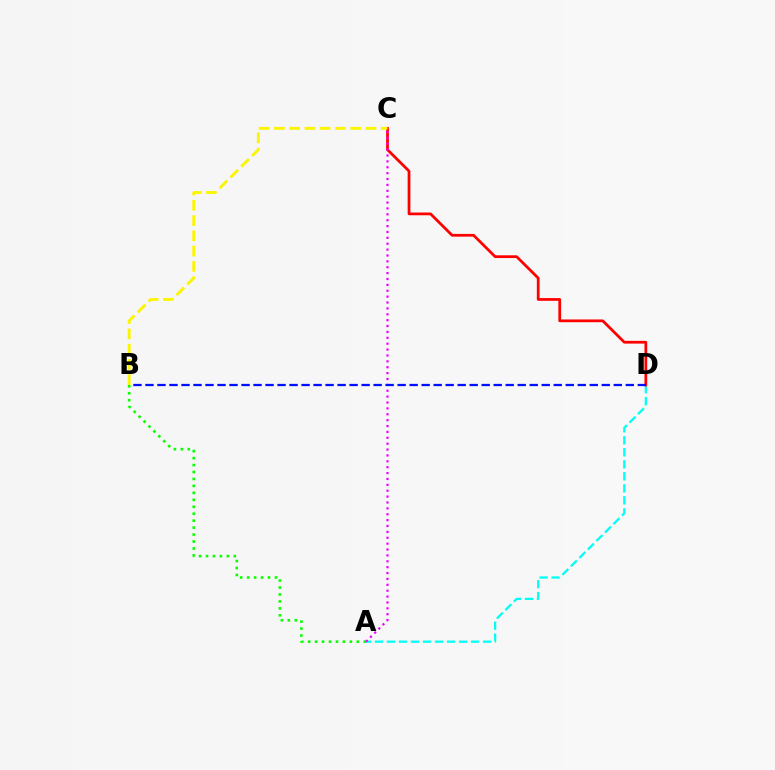{('A', 'D'): [{'color': '#00fff6', 'line_style': 'dashed', 'thickness': 1.63}], ('C', 'D'): [{'color': '#ff0000', 'line_style': 'solid', 'thickness': 1.98}], ('A', 'C'): [{'color': '#ee00ff', 'line_style': 'dotted', 'thickness': 1.6}], ('B', 'D'): [{'color': '#0010ff', 'line_style': 'dashed', 'thickness': 1.63}], ('B', 'C'): [{'color': '#fcf500', 'line_style': 'dashed', 'thickness': 2.07}], ('A', 'B'): [{'color': '#08ff00', 'line_style': 'dotted', 'thickness': 1.89}]}